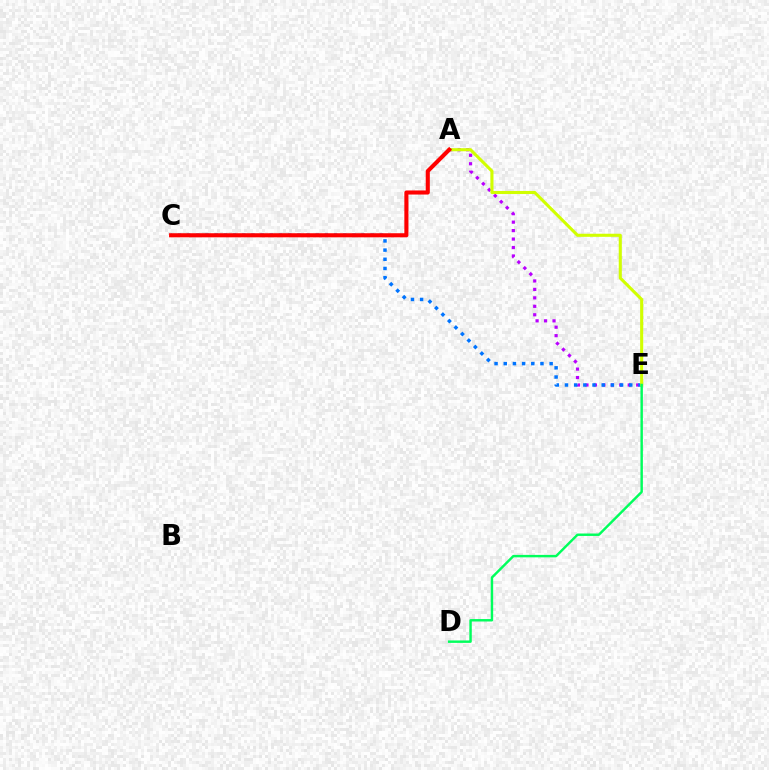{('A', 'E'): [{'color': '#b900ff', 'line_style': 'dotted', 'thickness': 2.3}, {'color': '#d1ff00', 'line_style': 'solid', 'thickness': 2.22}], ('C', 'E'): [{'color': '#0074ff', 'line_style': 'dotted', 'thickness': 2.49}], ('D', 'E'): [{'color': '#00ff5c', 'line_style': 'solid', 'thickness': 1.76}], ('A', 'C'): [{'color': '#ff0000', 'line_style': 'solid', 'thickness': 2.94}]}